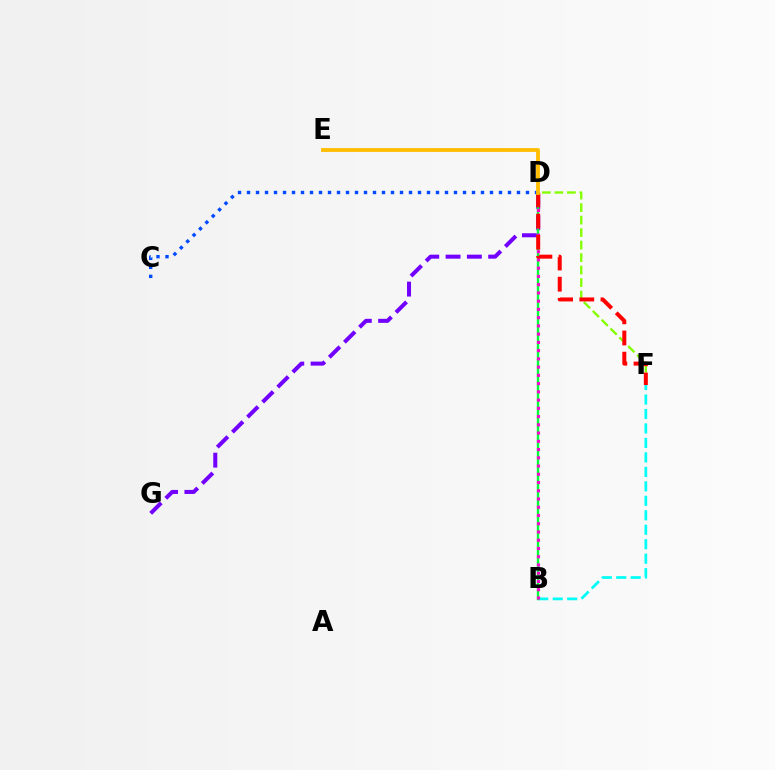{('B', 'F'): [{'color': '#00fff6', 'line_style': 'dashed', 'thickness': 1.97}], ('D', 'G'): [{'color': '#7200ff', 'line_style': 'dashed', 'thickness': 2.89}], ('C', 'D'): [{'color': '#004bff', 'line_style': 'dotted', 'thickness': 2.44}], ('D', 'F'): [{'color': '#84ff00', 'line_style': 'dashed', 'thickness': 1.7}, {'color': '#ff0000', 'line_style': 'dashed', 'thickness': 2.88}], ('B', 'D'): [{'color': '#00ff39', 'line_style': 'solid', 'thickness': 1.72}, {'color': '#ff00cf', 'line_style': 'dotted', 'thickness': 2.24}], ('D', 'E'): [{'color': '#ffbd00', 'line_style': 'solid', 'thickness': 2.74}]}